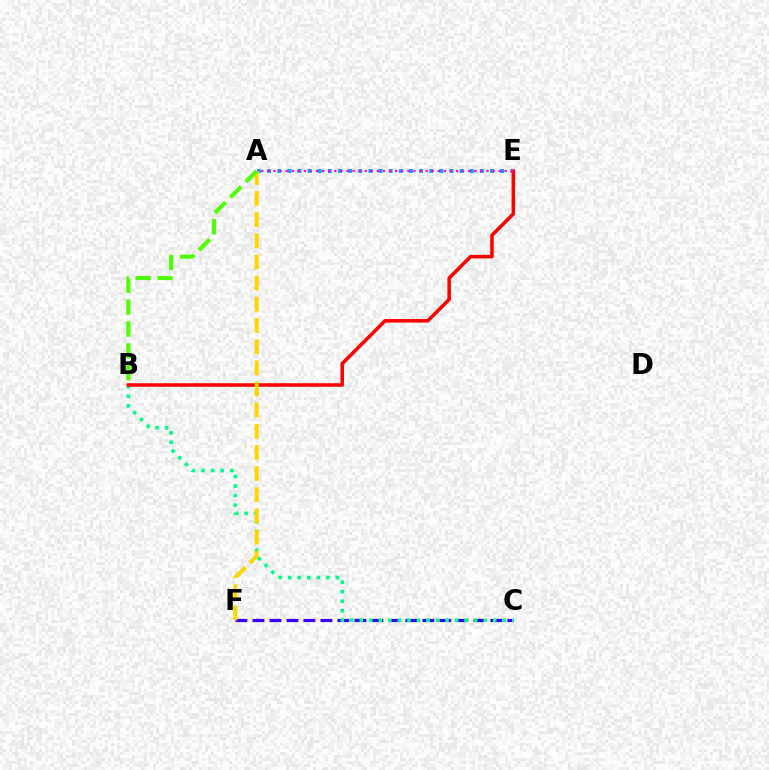{('A', 'E'): [{'color': '#009eff', 'line_style': 'dotted', 'thickness': 2.75}, {'color': '#ff00ed', 'line_style': 'dotted', 'thickness': 1.65}], ('C', 'F'): [{'color': '#3700ff', 'line_style': 'dashed', 'thickness': 2.31}], ('B', 'C'): [{'color': '#00ff86', 'line_style': 'dotted', 'thickness': 2.59}], ('B', 'E'): [{'color': '#ff0000', 'line_style': 'solid', 'thickness': 2.54}], ('A', 'F'): [{'color': '#ffd500', 'line_style': 'dashed', 'thickness': 2.88}], ('A', 'B'): [{'color': '#4fff00', 'line_style': 'dashed', 'thickness': 2.98}]}